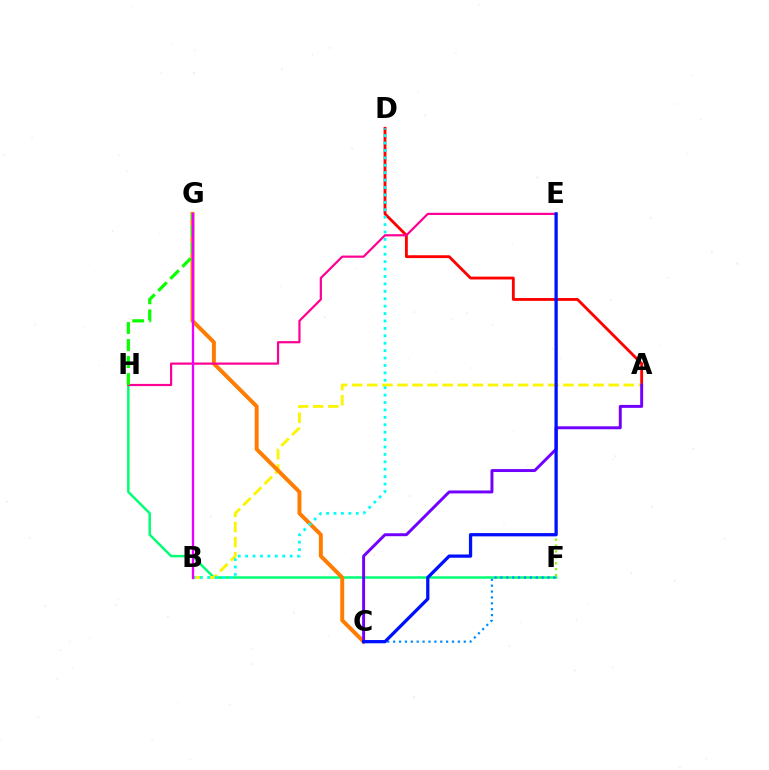{('A', 'D'): [{'color': '#ff0000', 'line_style': 'solid', 'thickness': 2.04}], ('F', 'H'): [{'color': '#00ff74', 'line_style': 'solid', 'thickness': 1.78}], ('A', 'B'): [{'color': '#fcf500', 'line_style': 'dashed', 'thickness': 2.05}], ('C', 'G'): [{'color': '#ff7c00', 'line_style': 'solid', 'thickness': 2.84}], ('E', 'H'): [{'color': '#ff0094', 'line_style': 'solid', 'thickness': 1.58}], ('E', 'F'): [{'color': '#84ff00', 'line_style': 'dotted', 'thickness': 1.6}], ('B', 'D'): [{'color': '#00fff6', 'line_style': 'dotted', 'thickness': 2.01}], ('A', 'C'): [{'color': '#7200ff', 'line_style': 'solid', 'thickness': 2.12}], ('G', 'H'): [{'color': '#08ff00', 'line_style': 'dashed', 'thickness': 2.31}], ('C', 'F'): [{'color': '#008cff', 'line_style': 'dotted', 'thickness': 1.6}], ('C', 'E'): [{'color': '#0010ff', 'line_style': 'solid', 'thickness': 2.35}], ('B', 'G'): [{'color': '#ee00ff', 'line_style': 'solid', 'thickness': 1.67}]}